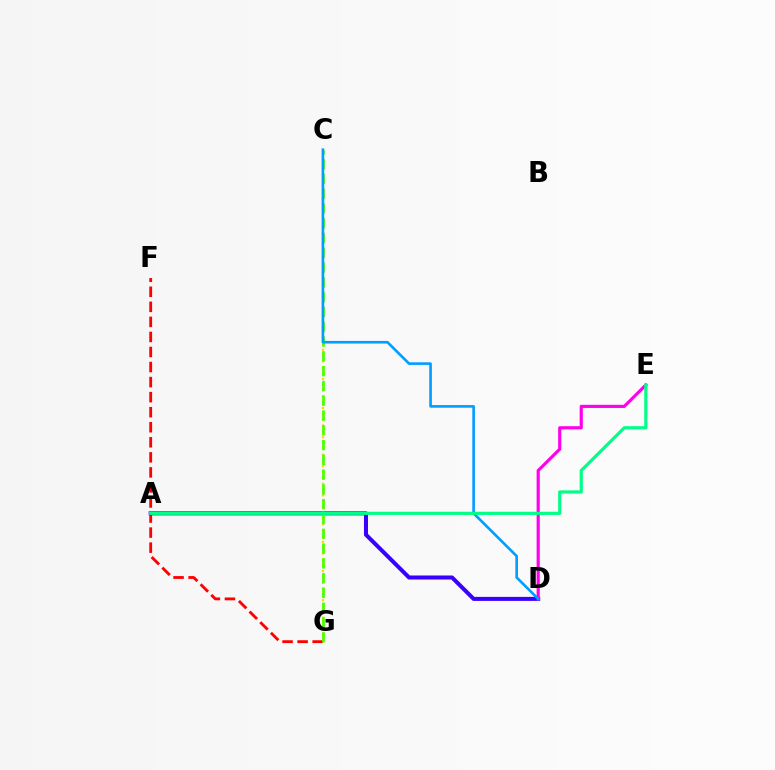{('A', 'D'): [{'color': '#3700ff', 'line_style': 'solid', 'thickness': 2.9}], ('D', 'E'): [{'color': '#ff00ed', 'line_style': 'solid', 'thickness': 2.28}], ('C', 'G'): [{'color': '#ffd500', 'line_style': 'dotted', 'thickness': 1.58}, {'color': '#4fff00', 'line_style': 'dashed', 'thickness': 2.01}], ('F', 'G'): [{'color': '#ff0000', 'line_style': 'dashed', 'thickness': 2.04}], ('C', 'D'): [{'color': '#009eff', 'line_style': 'solid', 'thickness': 1.9}], ('A', 'E'): [{'color': '#00ff86', 'line_style': 'solid', 'thickness': 2.29}]}